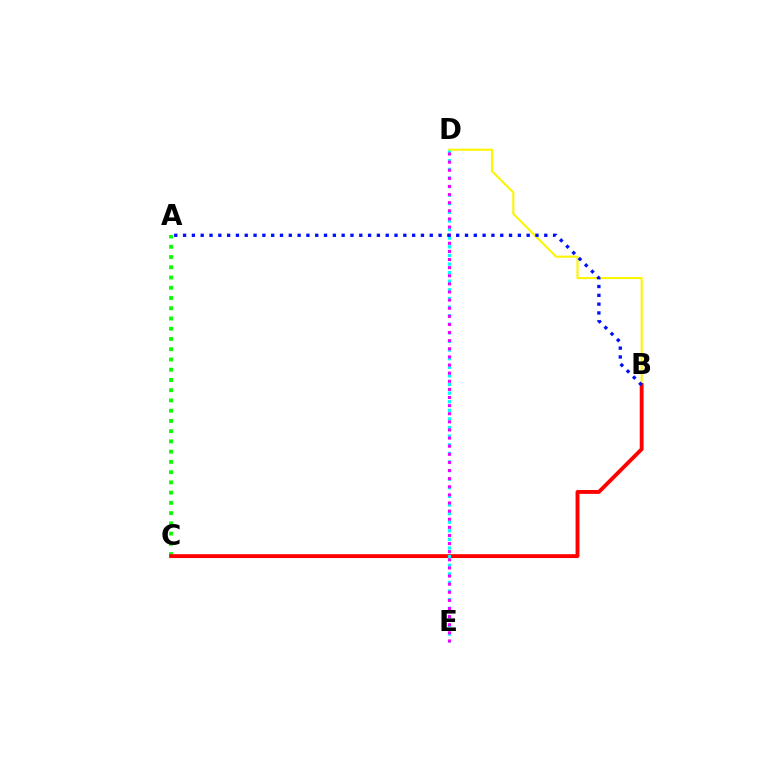{('B', 'D'): [{'color': '#fcf500', 'line_style': 'solid', 'thickness': 1.51}], ('A', 'C'): [{'color': '#08ff00', 'line_style': 'dotted', 'thickness': 2.78}], ('B', 'C'): [{'color': '#ff0000', 'line_style': 'solid', 'thickness': 2.78}], ('D', 'E'): [{'color': '#00fff6', 'line_style': 'dotted', 'thickness': 2.34}, {'color': '#ee00ff', 'line_style': 'dotted', 'thickness': 2.21}], ('A', 'B'): [{'color': '#0010ff', 'line_style': 'dotted', 'thickness': 2.39}]}